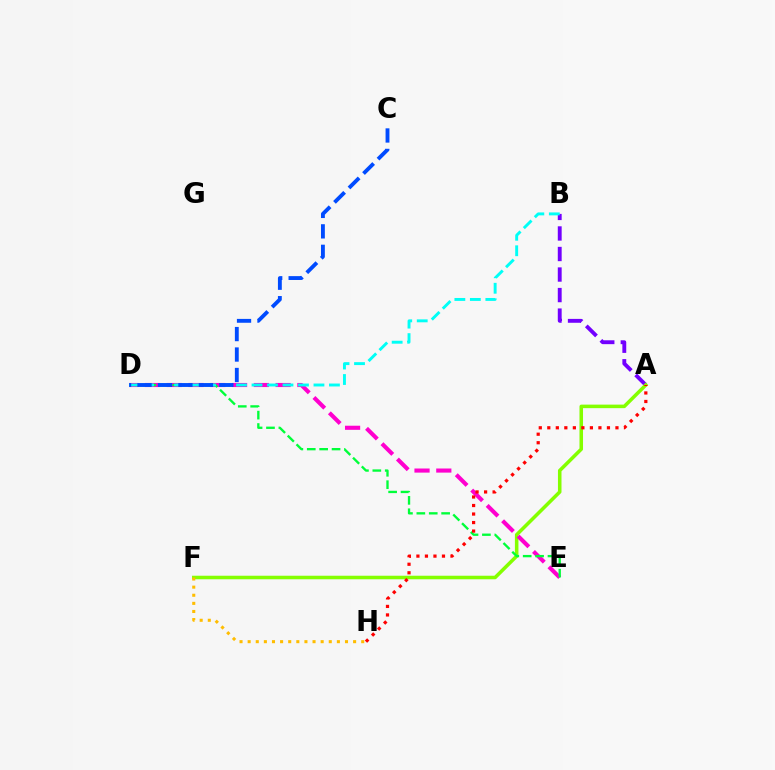{('A', 'B'): [{'color': '#7200ff', 'line_style': 'dashed', 'thickness': 2.79}], ('A', 'F'): [{'color': '#84ff00', 'line_style': 'solid', 'thickness': 2.55}], ('D', 'E'): [{'color': '#ff00cf', 'line_style': 'dashed', 'thickness': 2.96}, {'color': '#00ff39', 'line_style': 'dashed', 'thickness': 1.68}], ('F', 'H'): [{'color': '#ffbd00', 'line_style': 'dotted', 'thickness': 2.2}], ('A', 'H'): [{'color': '#ff0000', 'line_style': 'dotted', 'thickness': 2.31}], ('B', 'D'): [{'color': '#00fff6', 'line_style': 'dashed', 'thickness': 2.1}], ('C', 'D'): [{'color': '#004bff', 'line_style': 'dashed', 'thickness': 2.78}]}